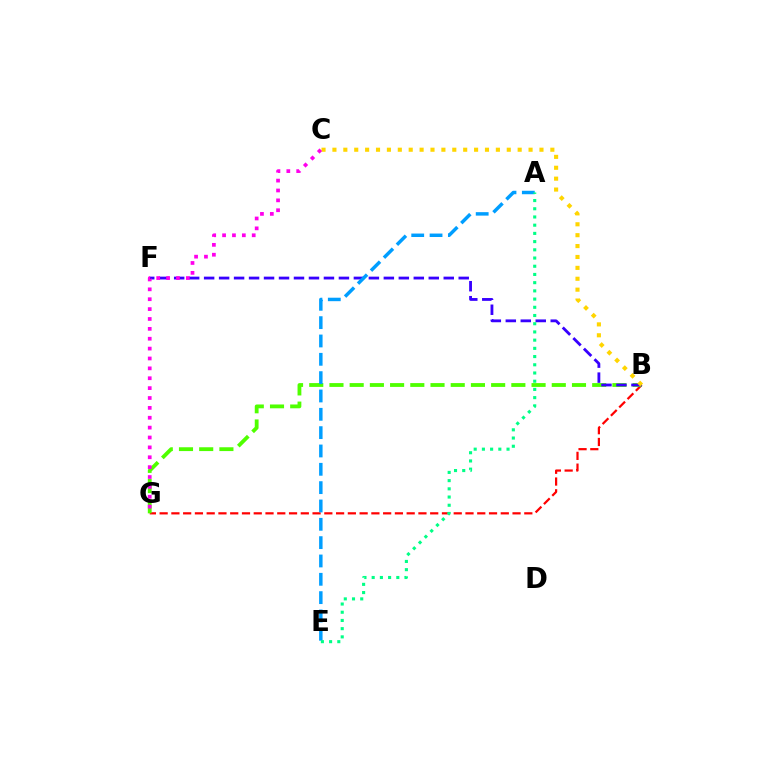{('B', 'G'): [{'color': '#ff0000', 'line_style': 'dashed', 'thickness': 1.6}, {'color': '#4fff00', 'line_style': 'dashed', 'thickness': 2.75}], ('B', 'F'): [{'color': '#3700ff', 'line_style': 'dashed', 'thickness': 2.03}], ('A', 'E'): [{'color': '#009eff', 'line_style': 'dashed', 'thickness': 2.49}, {'color': '#00ff86', 'line_style': 'dotted', 'thickness': 2.23}], ('B', 'C'): [{'color': '#ffd500', 'line_style': 'dotted', 'thickness': 2.96}], ('C', 'G'): [{'color': '#ff00ed', 'line_style': 'dotted', 'thickness': 2.68}]}